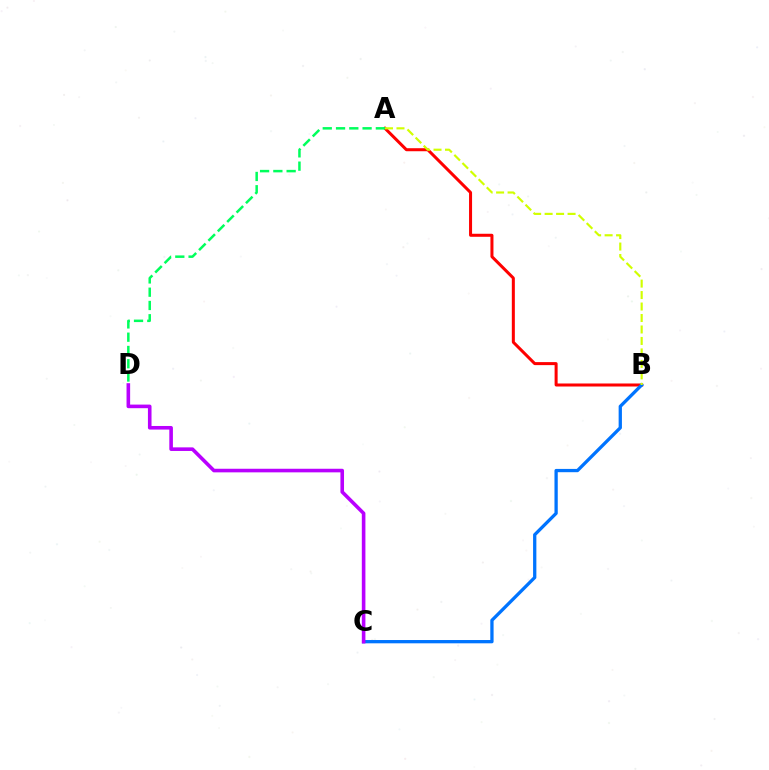{('A', 'B'): [{'color': '#ff0000', 'line_style': 'solid', 'thickness': 2.18}, {'color': '#d1ff00', 'line_style': 'dashed', 'thickness': 1.56}], ('B', 'C'): [{'color': '#0074ff', 'line_style': 'solid', 'thickness': 2.37}], ('A', 'D'): [{'color': '#00ff5c', 'line_style': 'dashed', 'thickness': 1.8}], ('C', 'D'): [{'color': '#b900ff', 'line_style': 'solid', 'thickness': 2.59}]}